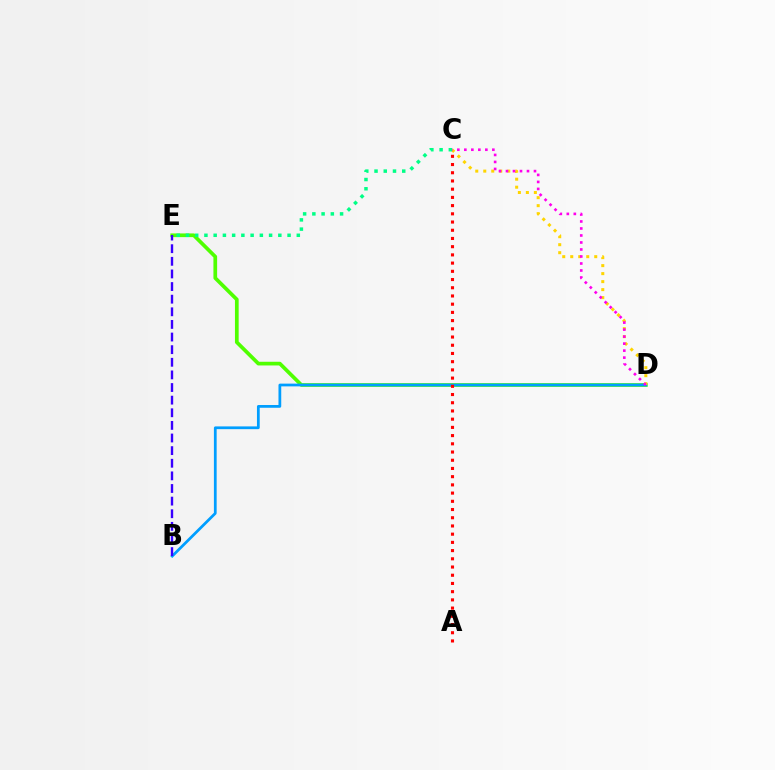{('D', 'E'): [{'color': '#4fff00', 'line_style': 'solid', 'thickness': 2.67}], ('B', 'D'): [{'color': '#009eff', 'line_style': 'solid', 'thickness': 1.98}], ('A', 'C'): [{'color': '#ff0000', 'line_style': 'dotted', 'thickness': 2.23}], ('C', 'D'): [{'color': '#ffd500', 'line_style': 'dotted', 'thickness': 2.17}, {'color': '#ff00ed', 'line_style': 'dotted', 'thickness': 1.9}], ('C', 'E'): [{'color': '#00ff86', 'line_style': 'dotted', 'thickness': 2.51}], ('B', 'E'): [{'color': '#3700ff', 'line_style': 'dashed', 'thickness': 1.71}]}